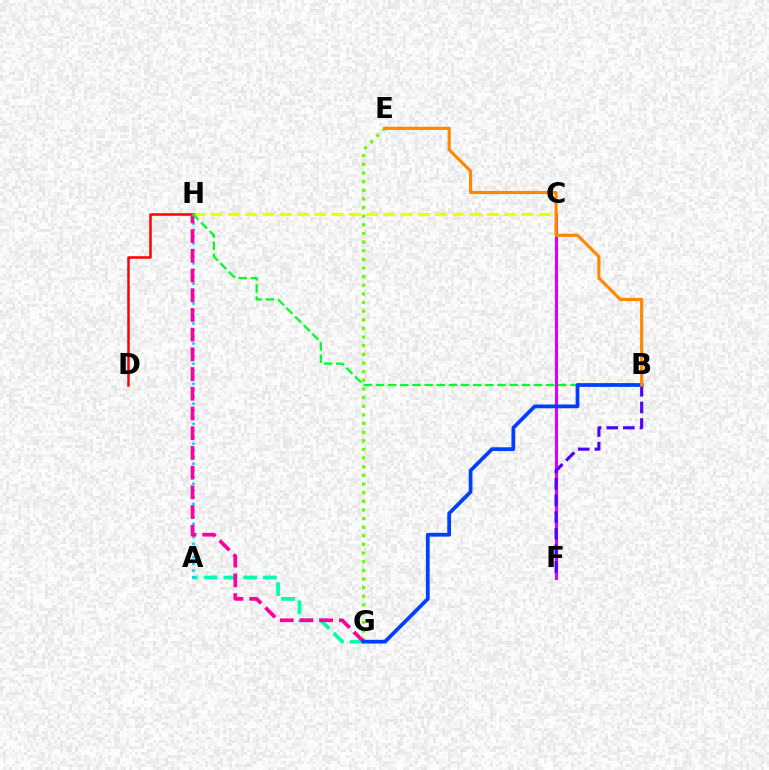{('A', 'G'): [{'color': '#00ffaf', 'line_style': 'dashed', 'thickness': 2.69}], ('E', 'G'): [{'color': '#66ff00', 'line_style': 'dotted', 'thickness': 2.35}], ('A', 'H'): [{'color': '#00c7ff', 'line_style': 'dotted', 'thickness': 1.81}], ('C', 'H'): [{'color': '#eeff00', 'line_style': 'dashed', 'thickness': 2.34}], ('D', 'H'): [{'color': '#ff0000', 'line_style': 'solid', 'thickness': 1.8}], ('G', 'H'): [{'color': '#ff00a0', 'line_style': 'dashed', 'thickness': 2.68}], ('C', 'F'): [{'color': '#d600ff', 'line_style': 'solid', 'thickness': 2.24}], ('B', 'F'): [{'color': '#4f00ff', 'line_style': 'dashed', 'thickness': 2.26}], ('B', 'H'): [{'color': '#00ff27', 'line_style': 'dashed', 'thickness': 1.65}], ('B', 'G'): [{'color': '#003fff', 'line_style': 'solid', 'thickness': 2.7}], ('B', 'E'): [{'color': '#ff8800', 'line_style': 'solid', 'thickness': 2.29}]}